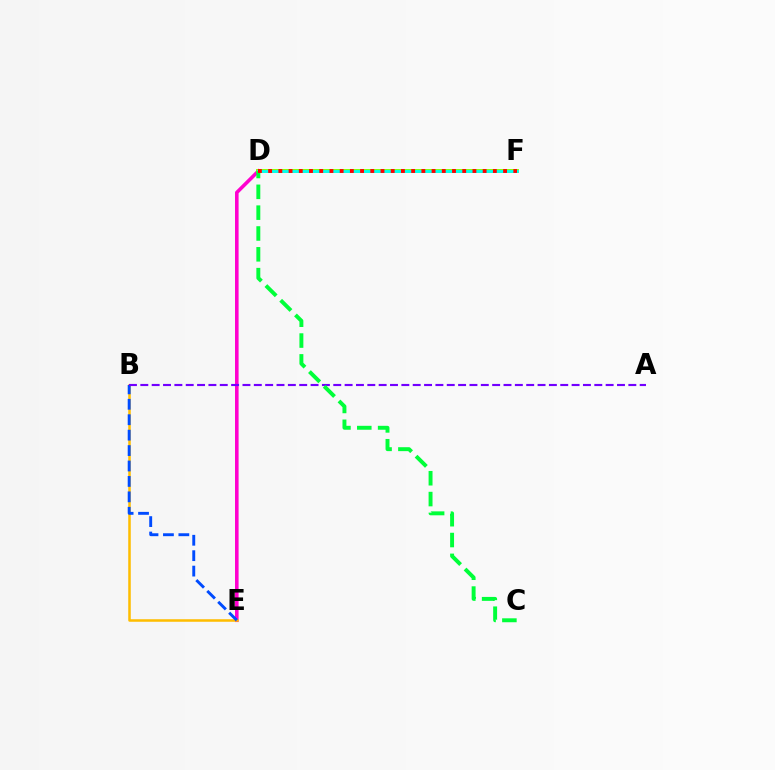{('D', 'E'): [{'color': '#ff00cf', 'line_style': 'solid', 'thickness': 2.58}], ('B', 'E'): [{'color': '#ffbd00', 'line_style': 'solid', 'thickness': 1.82}, {'color': '#004bff', 'line_style': 'dashed', 'thickness': 2.1}], ('D', 'F'): [{'color': '#84ff00', 'line_style': 'solid', 'thickness': 2.81}, {'color': '#00fff6', 'line_style': 'solid', 'thickness': 2.04}, {'color': '#ff0000', 'line_style': 'dotted', 'thickness': 2.78}], ('A', 'B'): [{'color': '#7200ff', 'line_style': 'dashed', 'thickness': 1.54}], ('C', 'D'): [{'color': '#00ff39', 'line_style': 'dashed', 'thickness': 2.83}]}